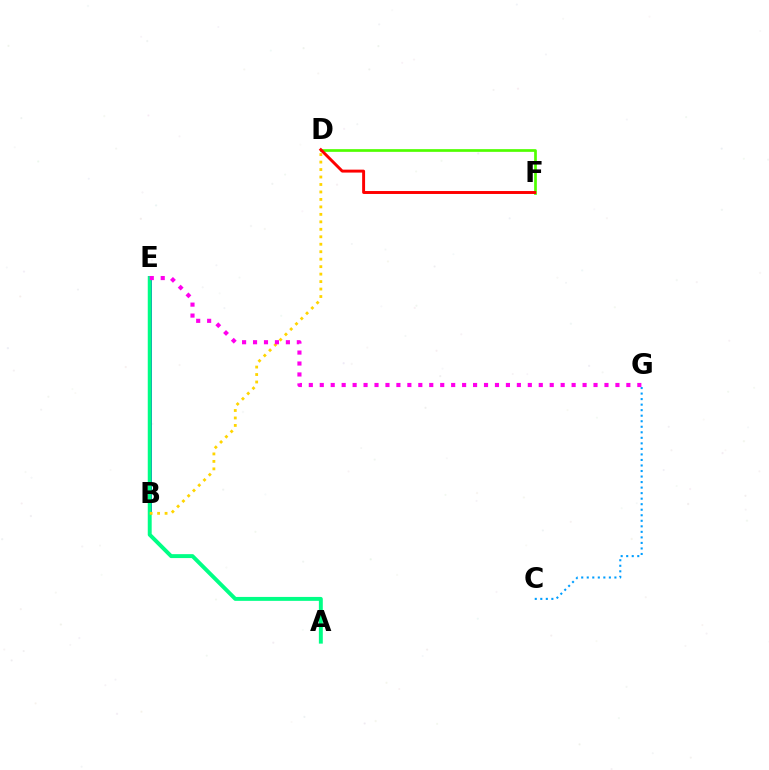{('D', 'F'): [{'color': '#4fff00', 'line_style': 'solid', 'thickness': 1.95}, {'color': '#ff0000', 'line_style': 'solid', 'thickness': 2.11}], ('B', 'E'): [{'color': '#3700ff', 'line_style': 'solid', 'thickness': 2.78}], ('C', 'G'): [{'color': '#009eff', 'line_style': 'dotted', 'thickness': 1.5}], ('A', 'E'): [{'color': '#00ff86', 'line_style': 'solid', 'thickness': 2.83}], ('B', 'D'): [{'color': '#ffd500', 'line_style': 'dotted', 'thickness': 2.03}], ('E', 'G'): [{'color': '#ff00ed', 'line_style': 'dotted', 'thickness': 2.98}]}